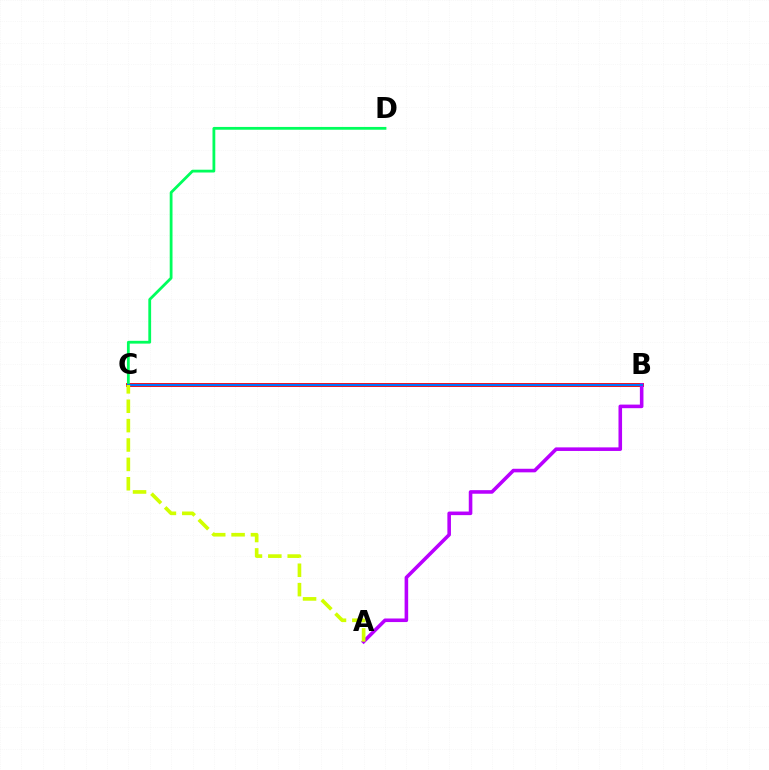{('B', 'C'): [{'color': '#ff0000', 'line_style': 'solid', 'thickness': 2.77}, {'color': '#0074ff', 'line_style': 'solid', 'thickness': 1.56}], ('A', 'B'): [{'color': '#b900ff', 'line_style': 'solid', 'thickness': 2.58}], ('C', 'D'): [{'color': '#00ff5c', 'line_style': 'solid', 'thickness': 2.01}], ('A', 'C'): [{'color': '#d1ff00', 'line_style': 'dashed', 'thickness': 2.63}]}